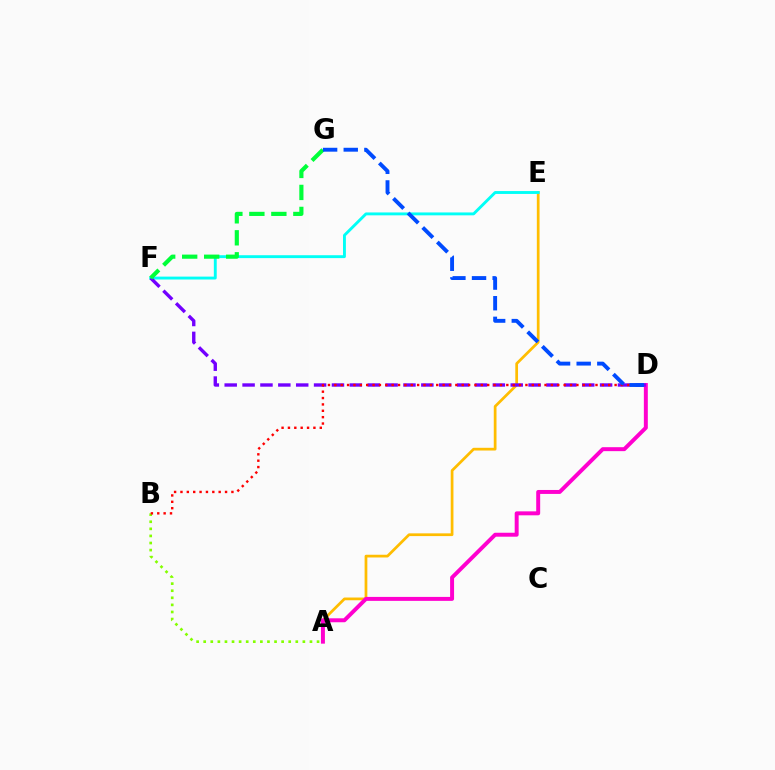{('A', 'E'): [{'color': '#ffbd00', 'line_style': 'solid', 'thickness': 1.97}], ('A', 'B'): [{'color': '#84ff00', 'line_style': 'dotted', 'thickness': 1.92}], ('E', 'F'): [{'color': '#00fff6', 'line_style': 'solid', 'thickness': 2.08}], ('A', 'D'): [{'color': '#ff00cf', 'line_style': 'solid', 'thickness': 2.85}], ('D', 'F'): [{'color': '#7200ff', 'line_style': 'dashed', 'thickness': 2.43}], ('F', 'G'): [{'color': '#00ff39', 'line_style': 'dashed', 'thickness': 2.99}], ('B', 'D'): [{'color': '#ff0000', 'line_style': 'dotted', 'thickness': 1.73}], ('D', 'G'): [{'color': '#004bff', 'line_style': 'dashed', 'thickness': 2.8}]}